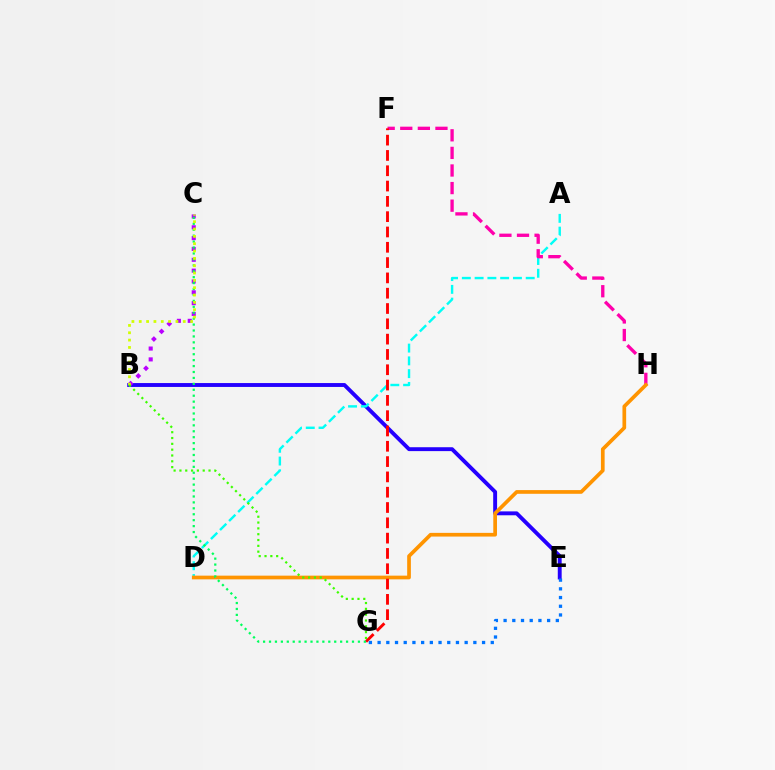{('B', 'E'): [{'color': '#2500ff', 'line_style': 'solid', 'thickness': 2.8}], ('A', 'D'): [{'color': '#00fff6', 'line_style': 'dashed', 'thickness': 1.74}], ('B', 'C'): [{'color': '#b900ff', 'line_style': 'dotted', 'thickness': 2.95}, {'color': '#d1ff00', 'line_style': 'dotted', 'thickness': 1.99}], ('F', 'H'): [{'color': '#ff00ac', 'line_style': 'dashed', 'thickness': 2.39}], ('D', 'H'): [{'color': '#ff9400', 'line_style': 'solid', 'thickness': 2.66}], ('F', 'G'): [{'color': '#ff0000', 'line_style': 'dashed', 'thickness': 2.08}], ('C', 'G'): [{'color': '#00ff5c', 'line_style': 'dotted', 'thickness': 1.61}], ('E', 'G'): [{'color': '#0074ff', 'line_style': 'dotted', 'thickness': 2.37}], ('B', 'G'): [{'color': '#3dff00', 'line_style': 'dotted', 'thickness': 1.58}]}